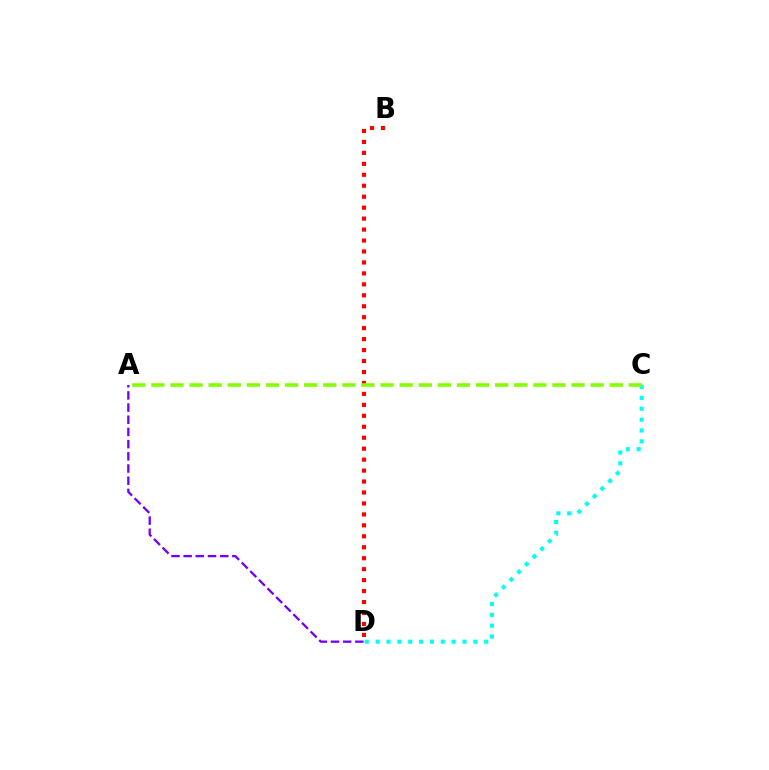{('C', 'D'): [{'color': '#00fff6', 'line_style': 'dotted', 'thickness': 2.95}], ('B', 'D'): [{'color': '#ff0000', 'line_style': 'dotted', 'thickness': 2.98}], ('A', 'C'): [{'color': '#84ff00', 'line_style': 'dashed', 'thickness': 2.59}], ('A', 'D'): [{'color': '#7200ff', 'line_style': 'dashed', 'thickness': 1.66}]}